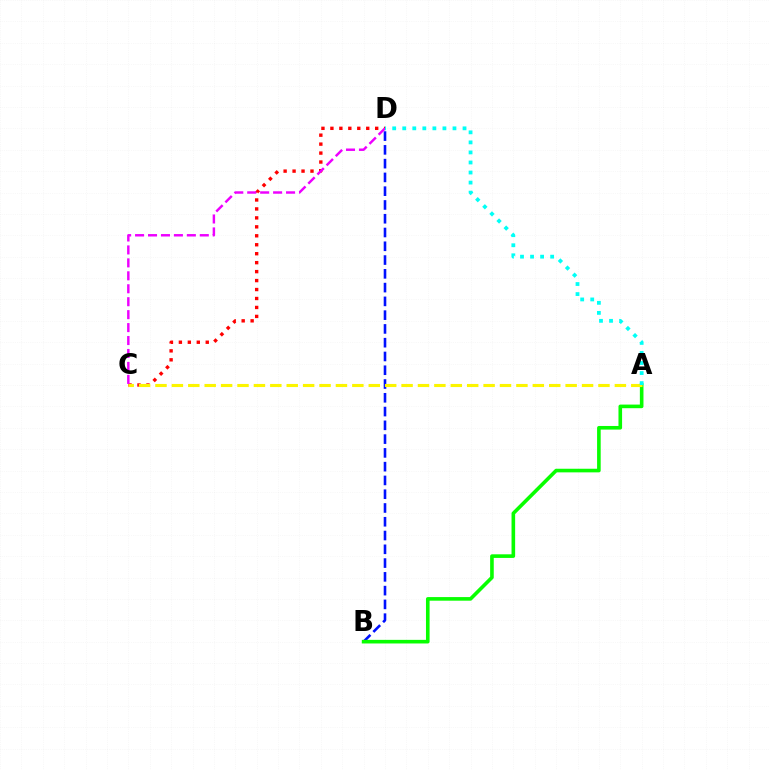{('B', 'D'): [{'color': '#0010ff', 'line_style': 'dashed', 'thickness': 1.87}], ('C', 'D'): [{'color': '#ff0000', 'line_style': 'dotted', 'thickness': 2.43}, {'color': '#ee00ff', 'line_style': 'dashed', 'thickness': 1.76}], ('A', 'B'): [{'color': '#08ff00', 'line_style': 'solid', 'thickness': 2.6}], ('A', 'C'): [{'color': '#fcf500', 'line_style': 'dashed', 'thickness': 2.23}], ('A', 'D'): [{'color': '#00fff6', 'line_style': 'dotted', 'thickness': 2.73}]}